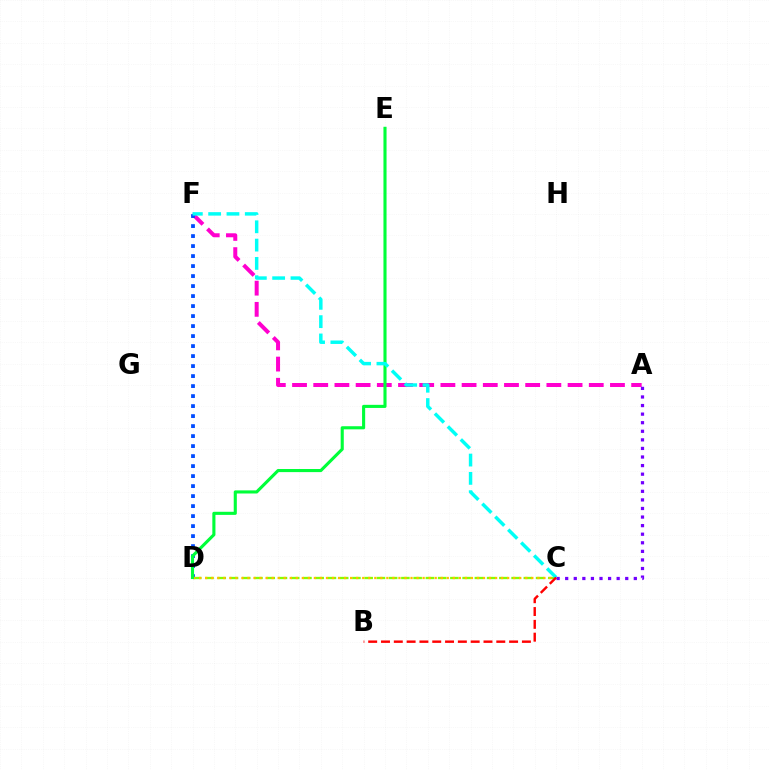{('A', 'F'): [{'color': '#ff00cf', 'line_style': 'dashed', 'thickness': 2.88}], ('D', 'F'): [{'color': '#004bff', 'line_style': 'dotted', 'thickness': 2.72}], ('C', 'D'): [{'color': '#84ff00', 'line_style': 'dashed', 'thickness': 1.66}, {'color': '#ffbd00', 'line_style': 'dotted', 'thickness': 1.64}], ('D', 'E'): [{'color': '#00ff39', 'line_style': 'solid', 'thickness': 2.24}], ('C', 'F'): [{'color': '#00fff6', 'line_style': 'dashed', 'thickness': 2.49}], ('A', 'C'): [{'color': '#7200ff', 'line_style': 'dotted', 'thickness': 2.33}], ('B', 'C'): [{'color': '#ff0000', 'line_style': 'dashed', 'thickness': 1.74}]}